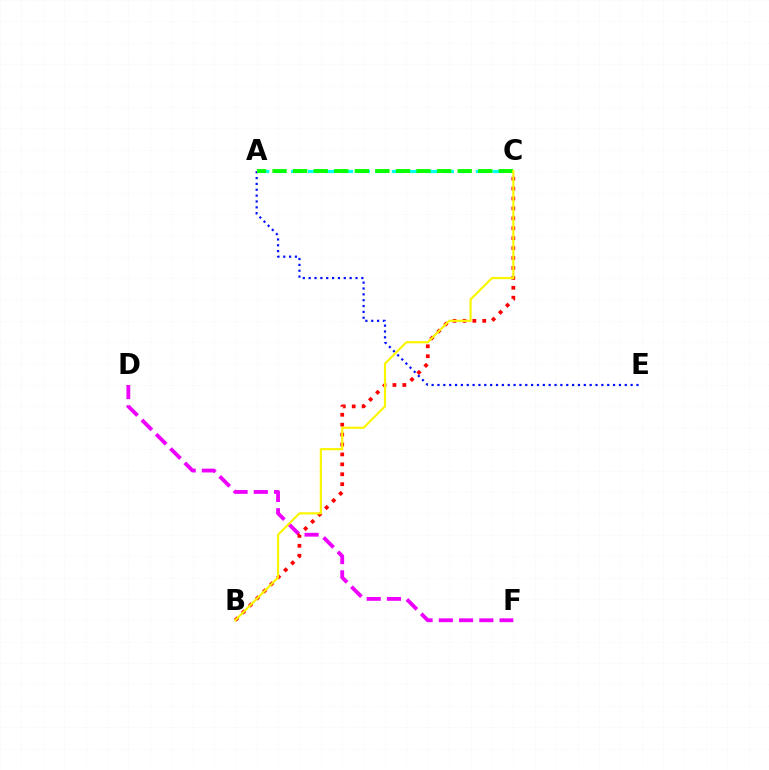{('D', 'F'): [{'color': '#ee00ff', 'line_style': 'dashed', 'thickness': 2.75}], ('B', 'C'): [{'color': '#ff0000', 'line_style': 'dotted', 'thickness': 2.69}, {'color': '#fcf500', 'line_style': 'solid', 'thickness': 1.56}], ('A', 'E'): [{'color': '#0010ff', 'line_style': 'dotted', 'thickness': 1.59}], ('A', 'C'): [{'color': '#00fff6', 'line_style': 'dashed', 'thickness': 2.28}, {'color': '#08ff00', 'line_style': 'dashed', 'thickness': 2.79}]}